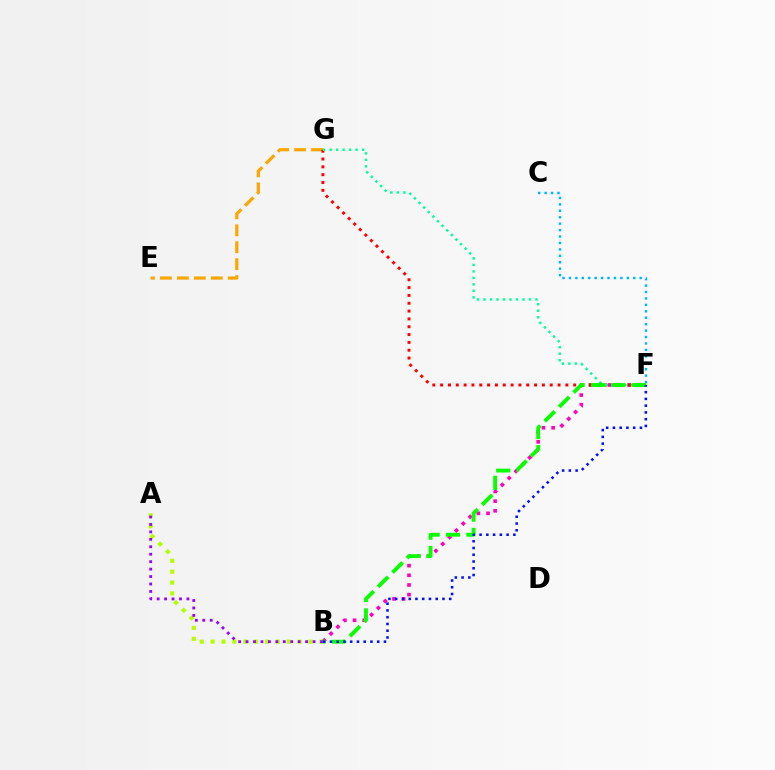{('E', 'G'): [{'color': '#ffa500', 'line_style': 'dashed', 'thickness': 2.3}], ('B', 'F'): [{'color': '#ff00bd', 'line_style': 'dotted', 'thickness': 2.62}, {'color': '#08ff00', 'line_style': 'dashed', 'thickness': 2.77}, {'color': '#0010ff', 'line_style': 'dotted', 'thickness': 1.83}], ('A', 'B'): [{'color': '#b3ff00', 'line_style': 'dotted', 'thickness': 2.95}, {'color': '#9b00ff', 'line_style': 'dotted', 'thickness': 2.02}], ('F', 'G'): [{'color': '#ff0000', 'line_style': 'dotted', 'thickness': 2.13}, {'color': '#00ff9d', 'line_style': 'dotted', 'thickness': 1.76}], ('C', 'F'): [{'color': '#00b5ff', 'line_style': 'dotted', 'thickness': 1.75}]}